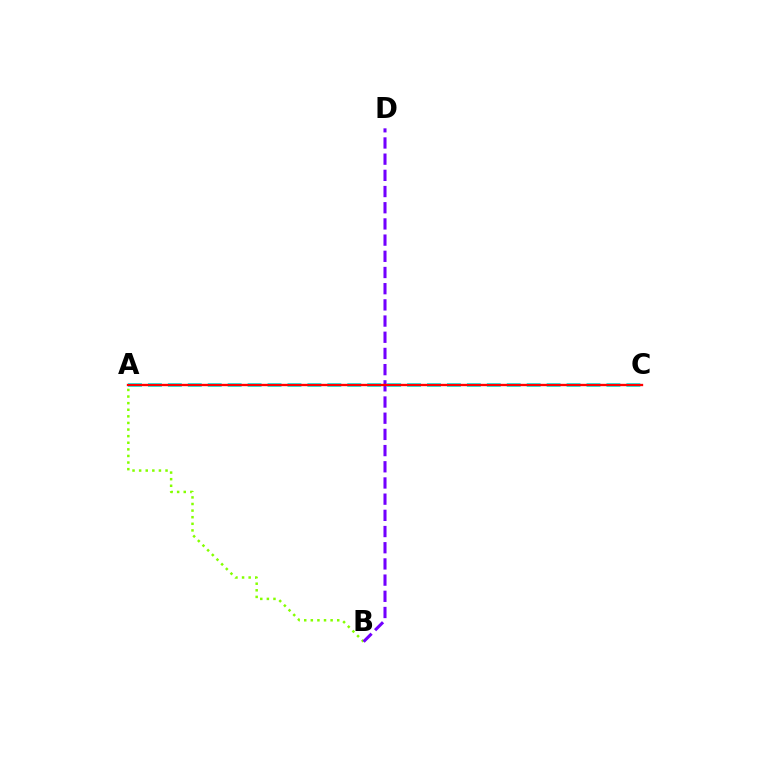{('A', 'C'): [{'color': '#00fff6', 'line_style': 'dashed', 'thickness': 2.71}, {'color': '#ff0000', 'line_style': 'solid', 'thickness': 1.69}], ('A', 'B'): [{'color': '#84ff00', 'line_style': 'dotted', 'thickness': 1.79}], ('B', 'D'): [{'color': '#7200ff', 'line_style': 'dashed', 'thickness': 2.2}]}